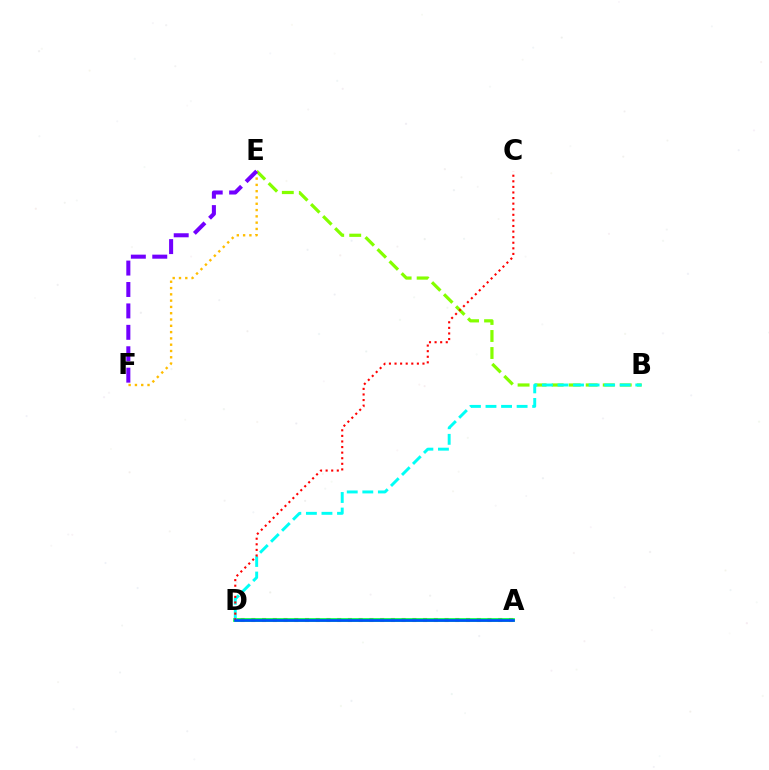{('A', 'D'): [{'color': '#ff00cf', 'line_style': 'dotted', 'thickness': 2.92}, {'color': '#00ff39', 'line_style': 'solid', 'thickness': 2.65}, {'color': '#004bff', 'line_style': 'solid', 'thickness': 1.9}], ('B', 'E'): [{'color': '#84ff00', 'line_style': 'dashed', 'thickness': 2.31}], ('B', 'D'): [{'color': '#00fff6', 'line_style': 'dashed', 'thickness': 2.11}], ('C', 'D'): [{'color': '#ff0000', 'line_style': 'dotted', 'thickness': 1.52}], ('E', 'F'): [{'color': '#ffbd00', 'line_style': 'dotted', 'thickness': 1.71}, {'color': '#7200ff', 'line_style': 'dashed', 'thickness': 2.91}]}